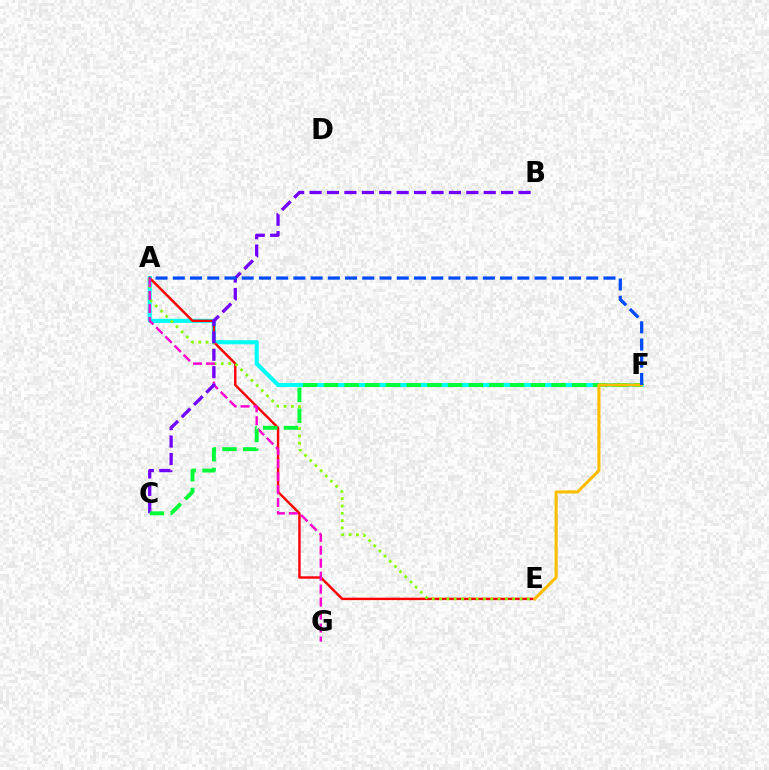{('A', 'F'): [{'color': '#00fff6', 'line_style': 'solid', 'thickness': 2.95}, {'color': '#004bff', 'line_style': 'dashed', 'thickness': 2.34}], ('A', 'E'): [{'color': '#ff0000', 'line_style': 'solid', 'thickness': 1.74}, {'color': '#84ff00', 'line_style': 'dotted', 'thickness': 1.99}], ('A', 'G'): [{'color': '#ff00cf', 'line_style': 'dashed', 'thickness': 1.76}], ('B', 'C'): [{'color': '#7200ff', 'line_style': 'dashed', 'thickness': 2.37}], ('C', 'F'): [{'color': '#00ff39', 'line_style': 'dashed', 'thickness': 2.81}], ('E', 'F'): [{'color': '#ffbd00', 'line_style': 'solid', 'thickness': 2.21}]}